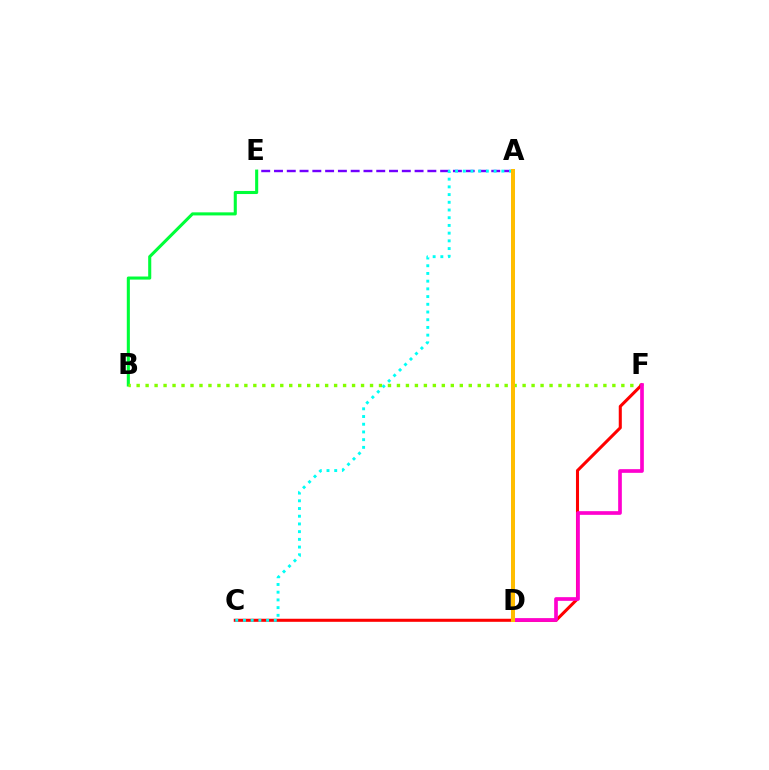{('A', 'E'): [{'color': '#7200ff', 'line_style': 'dashed', 'thickness': 1.74}], ('B', 'E'): [{'color': '#00ff39', 'line_style': 'solid', 'thickness': 2.22}], ('B', 'F'): [{'color': '#84ff00', 'line_style': 'dotted', 'thickness': 2.44}], ('C', 'F'): [{'color': '#ff0000', 'line_style': 'solid', 'thickness': 2.2}], ('A', 'D'): [{'color': '#004bff', 'line_style': 'dotted', 'thickness': 1.81}, {'color': '#ffbd00', 'line_style': 'solid', 'thickness': 2.89}], ('A', 'C'): [{'color': '#00fff6', 'line_style': 'dotted', 'thickness': 2.1}], ('D', 'F'): [{'color': '#ff00cf', 'line_style': 'solid', 'thickness': 2.65}]}